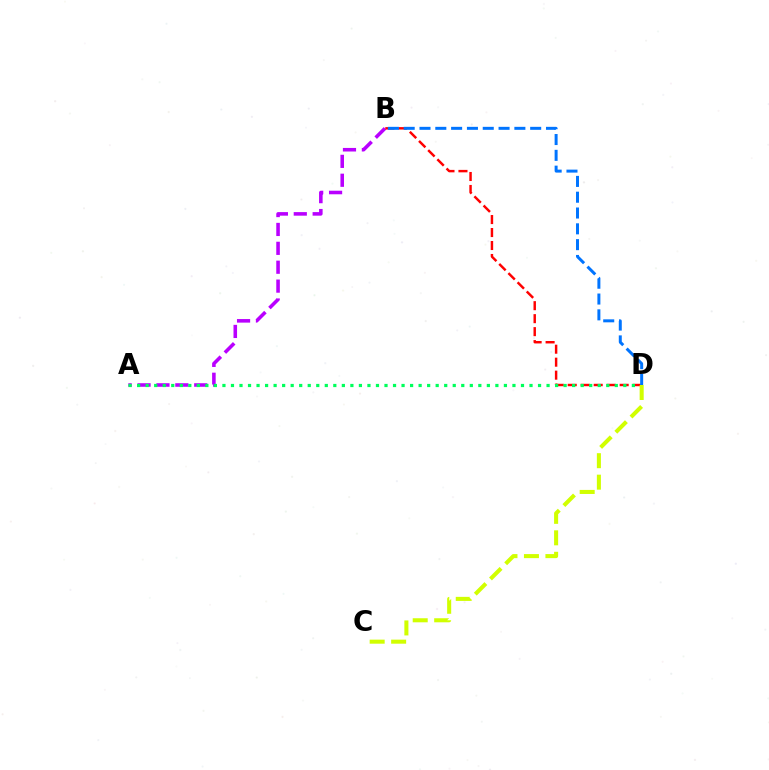{('A', 'B'): [{'color': '#b900ff', 'line_style': 'dashed', 'thickness': 2.57}], ('B', 'D'): [{'color': '#ff0000', 'line_style': 'dashed', 'thickness': 1.76}, {'color': '#0074ff', 'line_style': 'dashed', 'thickness': 2.15}], ('A', 'D'): [{'color': '#00ff5c', 'line_style': 'dotted', 'thickness': 2.32}], ('C', 'D'): [{'color': '#d1ff00', 'line_style': 'dashed', 'thickness': 2.92}]}